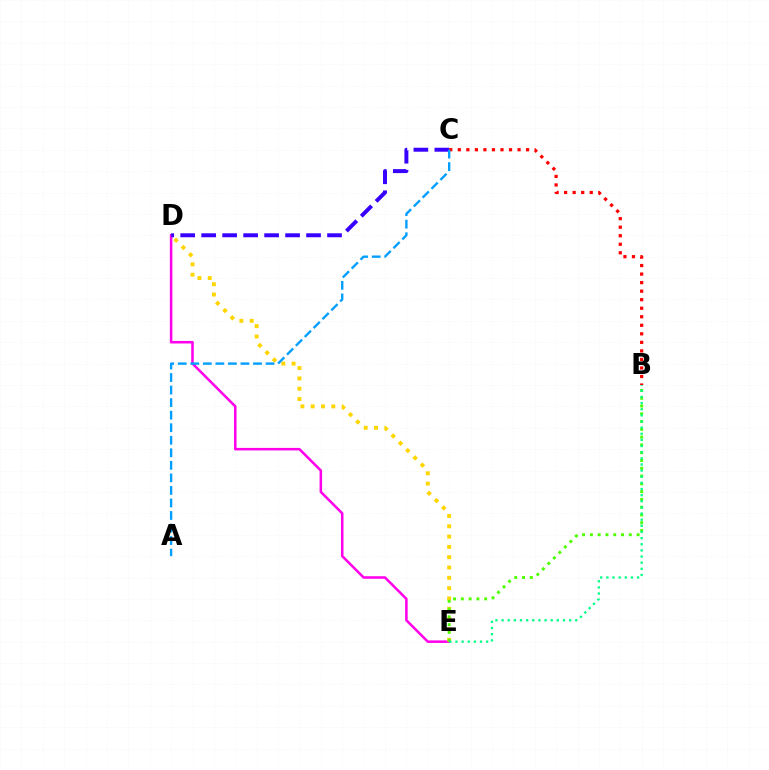{('D', 'E'): [{'color': '#ff00ed', 'line_style': 'solid', 'thickness': 1.83}, {'color': '#ffd500', 'line_style': 'dotted', 'thickness': 2.8}], ('B', 'E'): [{'color': '#4fff00', 'line_style': 'dotted', 'thickness': 2.11}, {'color': '#00ff86', 'line_style': 'dotted', 'thickness': 1.67}], ('C', 'D'): [{'color': '#3700ff', 'line_style': 'dashed', 'thickness': 2.85}], ('B', 'C'): [{'color': '#ff0000', 'line_style': 'dotted', 'thickness': 2.32}], ('A', 'C'): [{'color': '#009eff', 'line_style': 'dashed', 'thickness': 1.7}]}